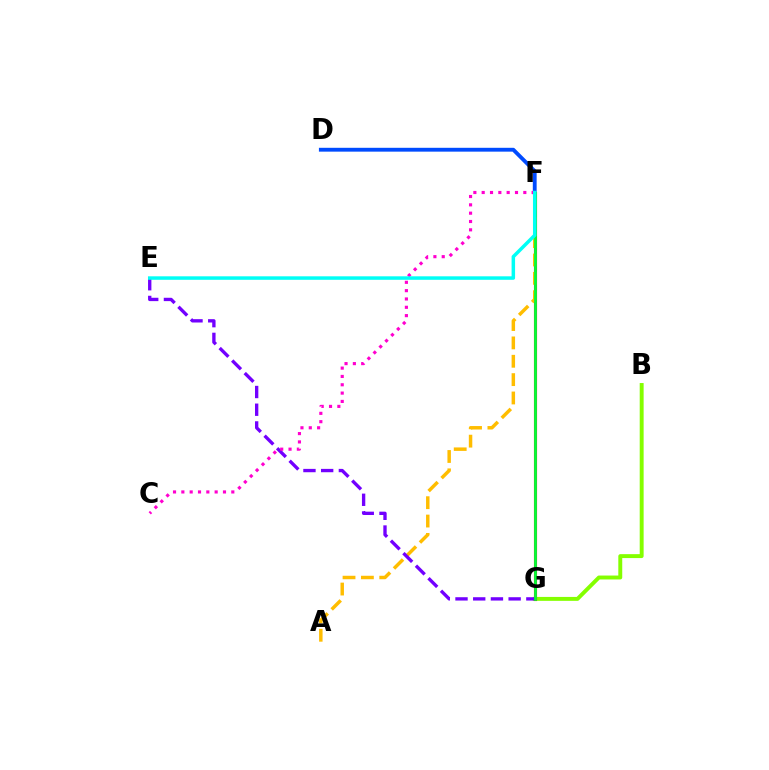{('B', 'G'): [{'color': '#84ff00', 'line_style': 'solid', 'thickness': 2.82}], ('F', 'G'): [{'color': '#ff0000', 'line_style': 'solid', 'thickness': 2.24}, {'color': '#00ff39', 'line_style': 'solid', 'thickness': 1.99}], ('D', 'F'): [{'color': '#004bff', 'line_style': 'solid', 'thickness': 2.77}], ('A', 'F'): [{'color': '#ffbd00', 'line_style': 'dashed', 'thickness': 2.49}], ('E', 'G'): [{'color': '#7200ff', 'line_style': 'dashed', 'thickness': 2.41}], ('C', 'F'): [{'color': '#ff00cf', 'line_style': 'dotted', 'thickness': 2.26}], ('E', 'F'): [{'color': '#00fff6', 'line_style': 'solid', 'thickness': 2.51}]}